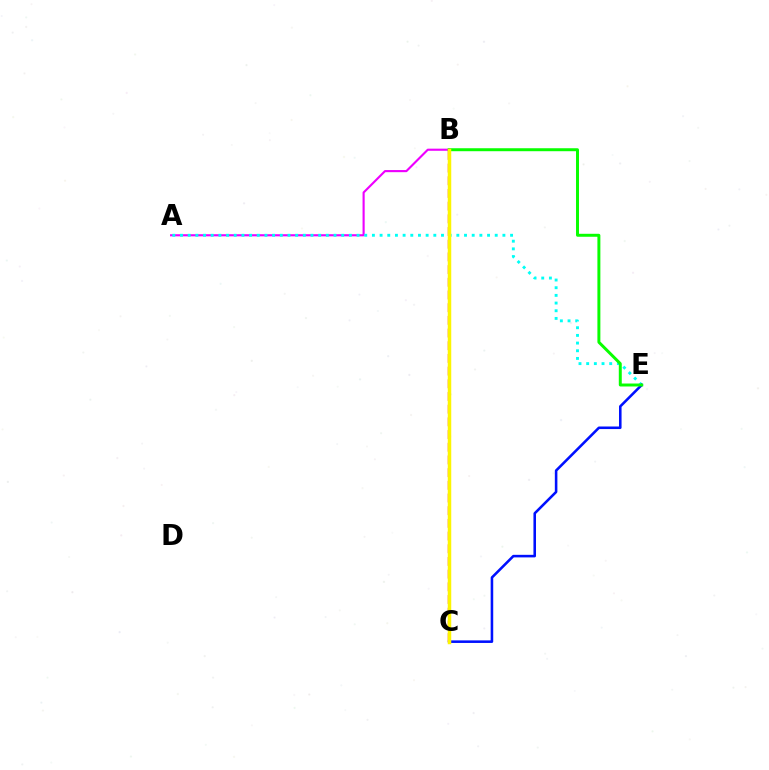{('B', 'C'): [{'color': '#ff0000', 'line_style': 'dashed', 'thickness': 1.72}, {'color': '#fcf500', 'line_style': 'solid', 'thickness': 2.51}], ('A', 'B'): [{'color': '#ee00ff', 'line_style': 'solid', 'thickness': 1.53}], ('A', 'E'): [{'color': '#00fff6', 'line_style': 'dotted', 'thickness': 2.09}], ('C', 'E'): [{'color': '#0010ff', 'line_style': 'solid', 'thickness': 1.85}], ('B', 'E'): [{'color': '#08ff00', 'line_style': 'solid', 'thickness': 2.14}]}